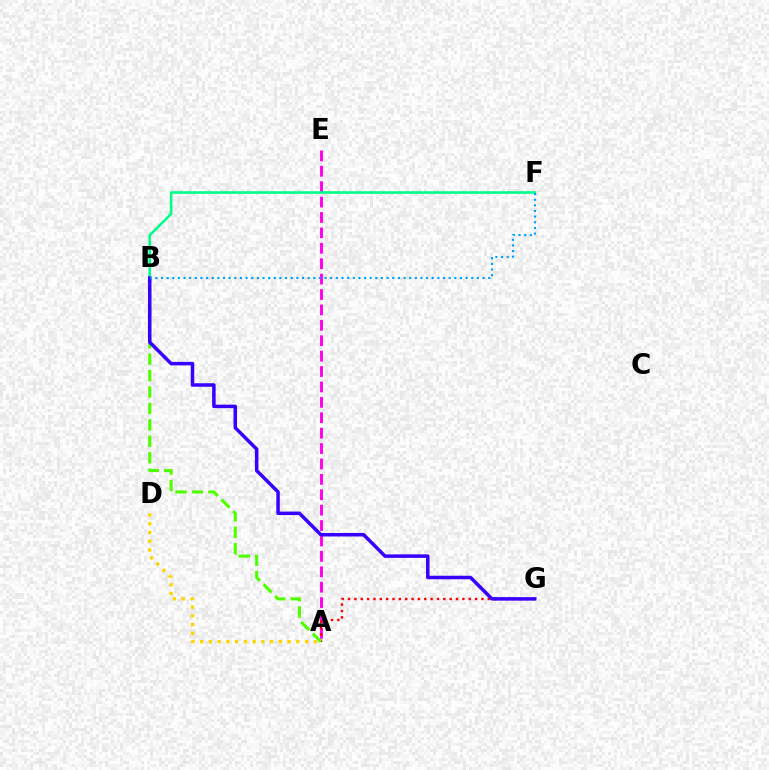{('A', 'E'): [{'color': '#ff00ed', 'line_style': 'dashed', 'thickness': 2.09}], ('A', 'G'): [{'color': '#ff0000', 'line_style': 'dotted', 'thickness': 1.73}], ('B', 'F'): [{'color': '#00ff86', 'line_style': 'solid', 'thickness': 1.87}, {'color': '#009eff', 'line_style': 'dotted', 'thickness': 1.53}], ('A', 'B'): [{'color': '#4fff00', 'line_style': 'dashed', 'thickness': 2.23}], ('B', 'G'): [{'color': '#3700ff', 'line_style': 'solid', 'thickness': 2.52}], ('A', 'D'): [{'color': '#ffd500', 'line_style': 'dotted', 'thickness': 2.37}]}